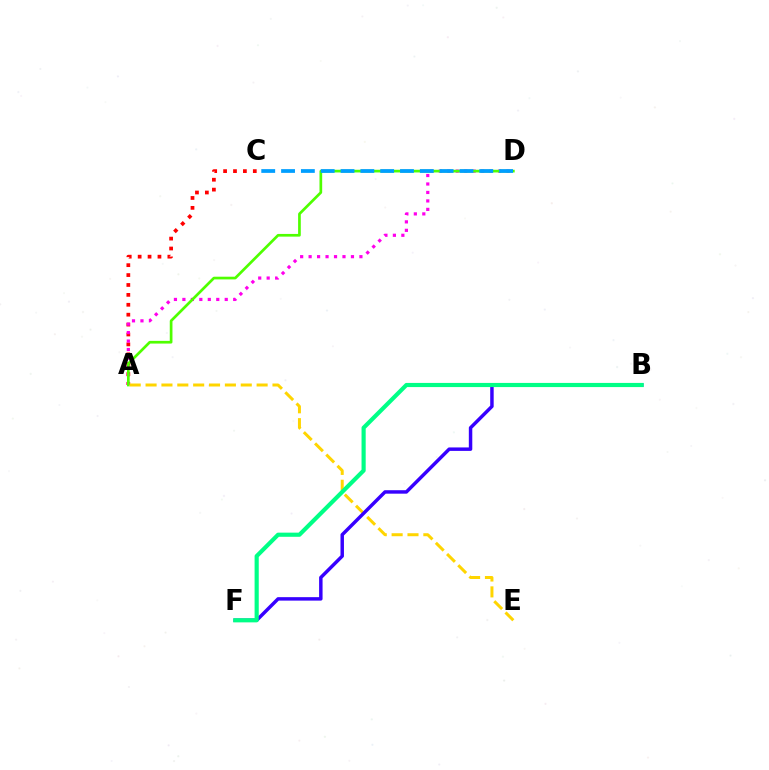{('A', 'C'): [{'color': '#ff0000', 'line_style': 'dotted', 'thickness': 2.69}], ('A', 'D'): [{'color': '#ff00ed', 'line_style': 'dotted', 'thickness': 2.3}, {'color': '#4fff00', 'line_style': 'solid', 'thickness': 1.94}], ('C', 'D'): [{'color': '#009eff', 'line_style': 'dashed', 'thickness': 2.69}], ('A', 'E'): [{'color': '#ffd500', 'line_style': 'dashed', 'thickness': 2.16}], ('B', 'F'): [{'color': '#3700ff', 'line_style': 'solid', 'thickness': 2.49}, {'color': '#00ff86', 'line_style': 'solid', 'thickness': 2.99}]}